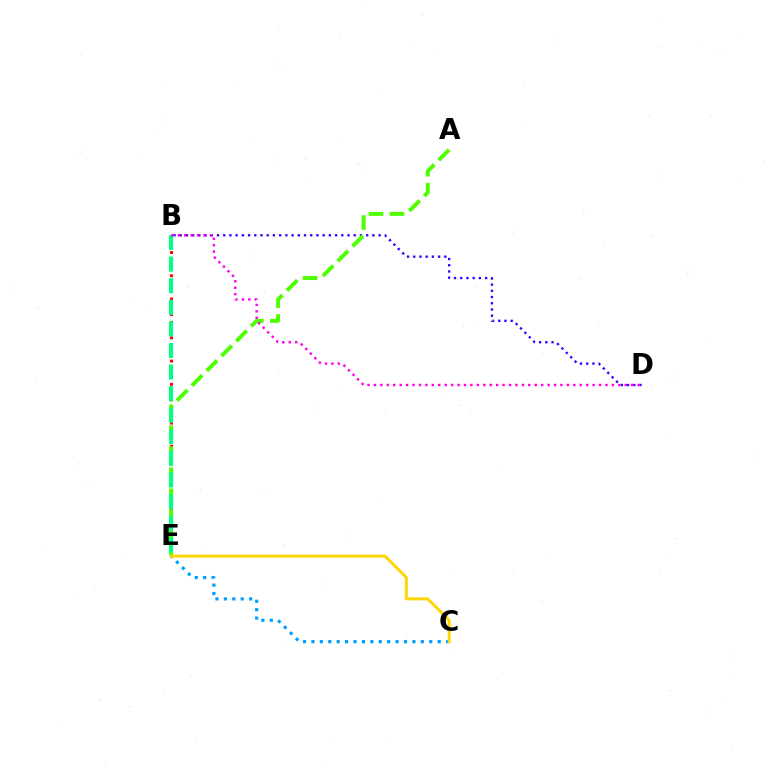{('B', 'E'): [{'color': '#ff0000', 'line_style': 'dotted', 'thickness': 2.11}, {'color': '#00ff86', 'line_style': 'dashed', 'thickness': 2.93}], ('B', 'D'): [{'color': '#3700ff', 'line_style': 'dotted', 'thickness': 1.69}, {'color': '#ff00ed', 'line_style': 'dotted', 'thickness': 1.75}], ('C', 'E'): [{'color': '#009eff', 'line_style': 'dotted', 'thickness': 2.29}, {'color': '#ffd500', 'line_style': 'solid', 'thickness': 2.1}], ('A', 'E'): [{'color': '#4fff00', 'line_style': 'dashed', 'thickness': 2.85}]}